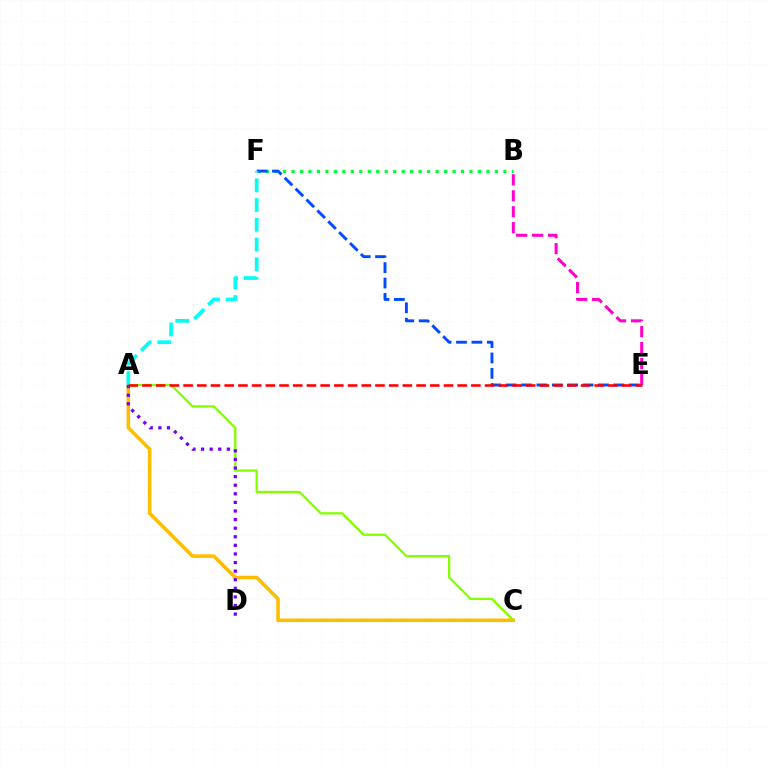{('B', 'E'): [{'color': '#ff00cf', 'line_style': 'dashed', 'thickness': 2.17}], ('A', 'C'): [{'color': '#84ff00', 'line_style': 'solid', 'thickness': 1.64}, {'color': '#ffbd00', 'line_style': 'solid', 'thickness': 2.57}], ('B', 'F'): [{'color': '#00ff39', 'line_style': 'dotted', 'thickness': 2.3}], ('E', 'F'): [{'color': '#004bff', 'line_style': 'dashed', 'thickness': 2.09}], ('A', 'F'): [{'color': '#00fff6', 'line_style': 'dashed', 'thickness': 2.68}], ('A', 'D'): [{'color': '#7200ff', 'line_style': 'dotted', 'thickness': 2.33}], ('A', 'E'): [{'color': '#ff0000', 'line_style': 'dashed', 'thickness': 1.86}]}